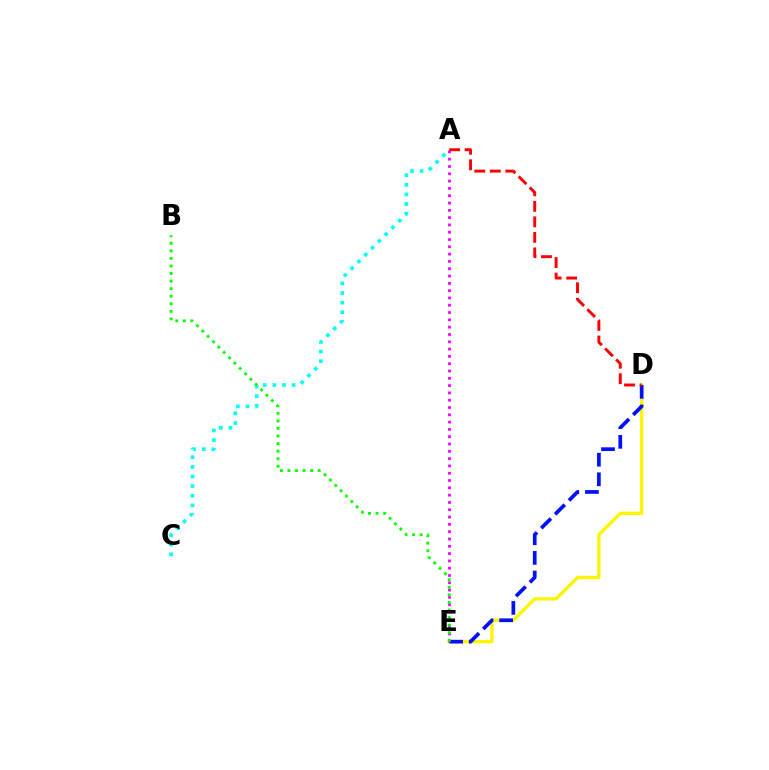{('D', 'E'): [{'color': '#fcf500', 'line_style': 'solid', 'thickness': 2.38}, {'color': '#0010ff', 'line_style': 'dashed', 'thickness': 2.66}], ('A', 'E'): [{'color': '#ee00ff', 'line_style': 'dotted', 'thickness': 1.98}], ('A', 'D'): [{'color': '#ff0000', 'line_style': 'dashed', 'thickness': 2.11}], ('A', 'C'): [{'color': '#00fff6', 'line_style': 'dotted', 'thickness': 2.62}], ('B', 'E'): [{'color': '#08ff00', 'line_style': 'dotted', 'thickness': 2.05}]}